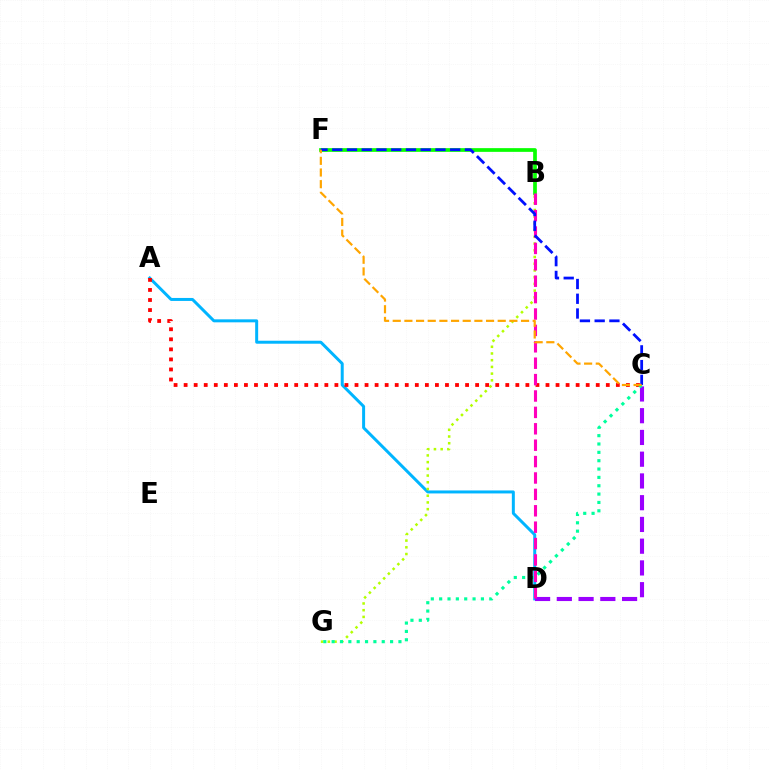{('A', 'D'): [{'color': '#00b5ff', 'line_style': 'solid', 'thickness': 2.15}], ('B', 'G'): [{'color': '#b3ff00', 'line_style': 'dotted', 'thickness': 1.82}], ('B', 'F'): [{'color': '#08ff00', 'line_style': 'solid', 'thickness': 2.67}], ('A', 'C'): [{'color': '#ff0000', 'line_style': 'dotted', 'thickness': 2.73}], ('C', 'D'): [{'color': '#9b00ff', 'line_style': 'dashed', 'thickness': 2.95}], ('C', 'G'): [{'color': '#00ff9d', 'line_style': 'dotted', 'thickness': 2.27}], ('B', 'D'): [{'color': '#ff00bd', 'line_style': 'dashed', 'thickness': 2.23}], ('C', 'F'): [{'color': '#0010ff', 'line_style': 'dashed', 'thickness': 2.0}, {'color': '#ffa500', 'line_style': 'dashed', 'thickness': 1.58}]}